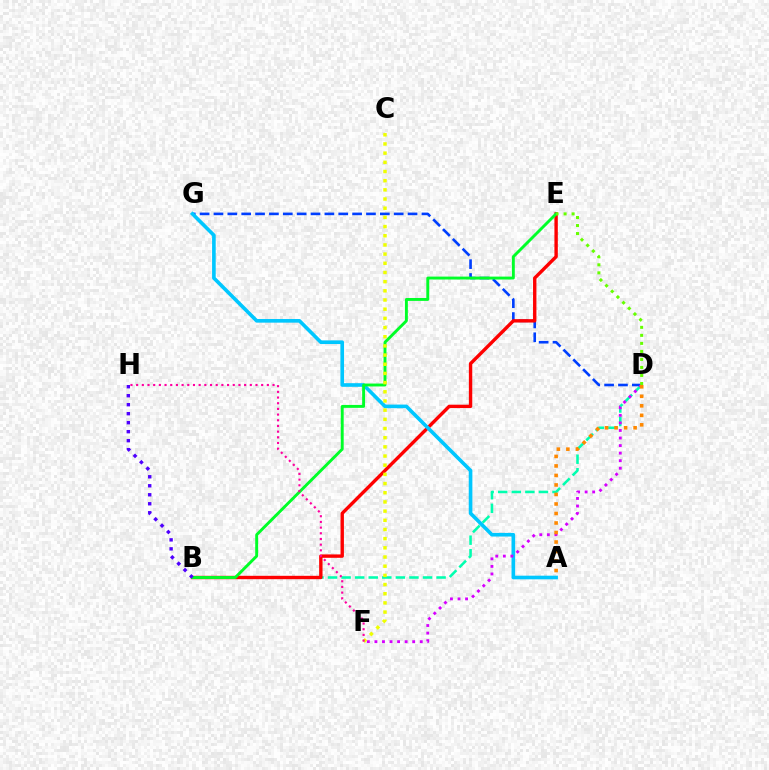{('B', 'D'): [{'color': '#00ffaf', 'line_style': 'dashed', 'thickness': 1.84}], ('D', 'G'): [{'color': '#003fff', 'line_style': 'dashed', 'thickness': 1.88}], ('B', 'E'): [{'color': '#ff0000', 'line_style': 'solid', 'thickness': 2.44}, {'color': '#00ff27', 'line_style': 'solid', 'thickness': 2.09}], ('A', 'G'): [{'color': '#00c7ff', 'line_style': 'solid', 'thickness': 2.62}], ('D', 'F'): [{'color': '#d600ff', 'line_style': 'dotted', 'thickness': 2.05}], ('B', 'H'): [{'color': '#4f00ff', 'line_style': 'dotted', 'thickness': 2.44}], ('C', 'F'): [{'color': '#eeff00', 'line_style': 'dotted', 'thickness': 2.49}], ('F', 'H'): [{'color': '#ff00a0', 'line_style': 'dotted', 'thickness': 1.54}], ('A', 'D'): [{'color': '#ff8800', 'line_style': 'dotted', 'thickness': 2.58}], ('D', 'E'): [{'color': '#66ff00', 'line_style': 'dotted', 'thickness': 2.18}]}